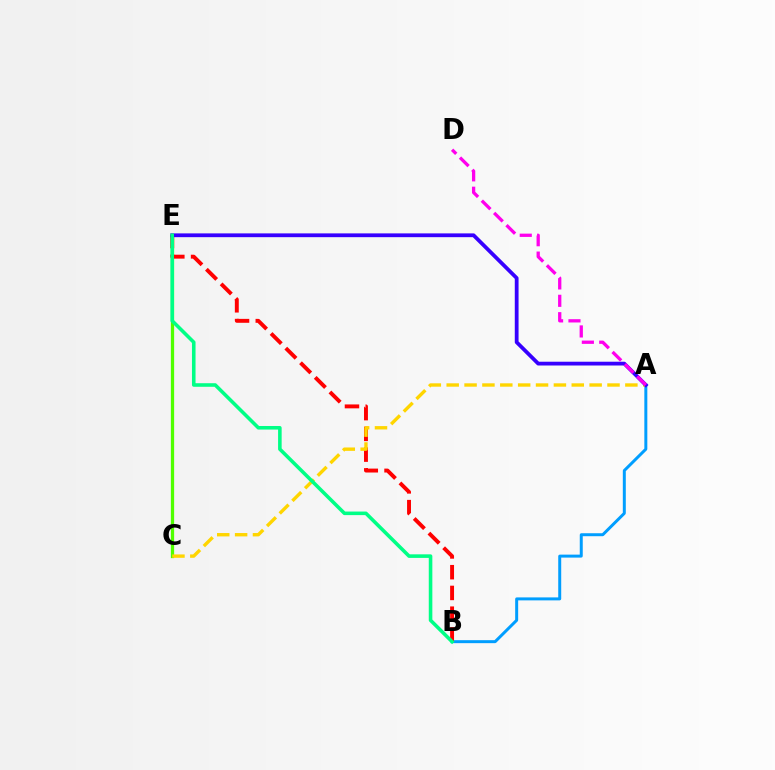{('A', 'B'): [{'color': '#009eff', 'line_style': 'solid', 'thickness': 2.14}], ('C', 'E'): [{'color': '#4fff00', 'line_style': 'solid', 'thickness': 2.35}], ('B', 'E'): [{'color': '#ff0000', 'line_style': 'dashed', 'thickness': 2.82}, {'color': '#00ff86', 'line_style': 'solid', 'thickness': 2.57}], ('A', 'C'): [{'color': '#ffd500', 'line_style': 'dashed', 'thickness': 2.43}], ('A', 'E'): [{'color': '#3700ff', 'line_style': 'solid', 'thickness': 2.72}], ('A', 'D'): [{'color': '#ff00ed', 'line_style': 'dashed', 'thickness': 2.36}]}